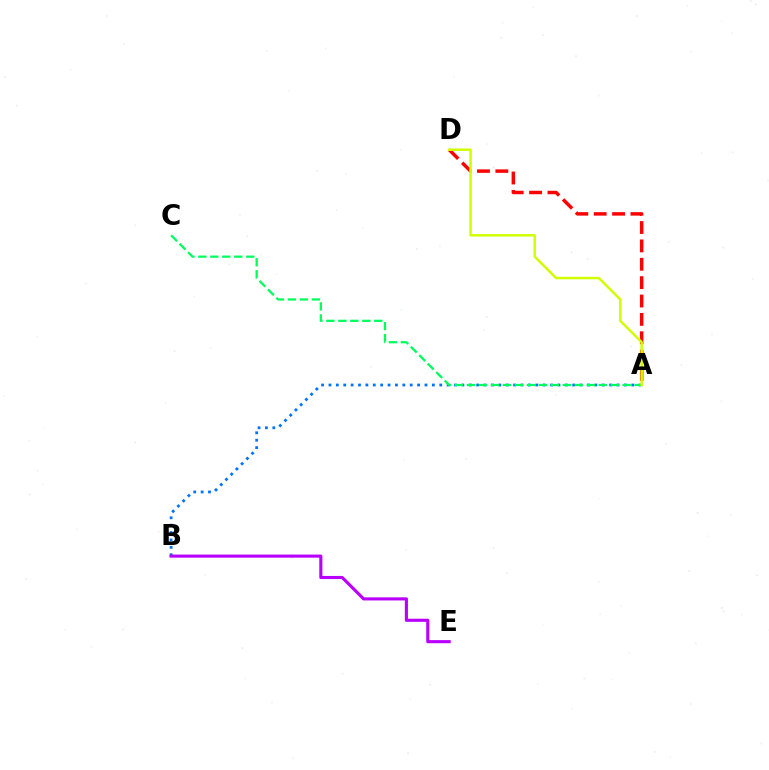{('A', 'B'): [{'color': '#0074ff', 'line_style': 'dotted', 'thickness': 2.01}], ('A', 'D'): [{'color': '#ff0000', 'line_style': 'dashed', 'thickness': 2.5}, {'color': '#d1ff00', 'line_style': 'solid', 'thickness': 1.8}], ('A', 'C'): [{'color': '#00ff5c', 'line_style': 'dashed', 'thickness': 1.63}], ('B', 'E'): [{'color': '#b900ff', 'line_style': 'solid', 'thickness': 2.24}]}